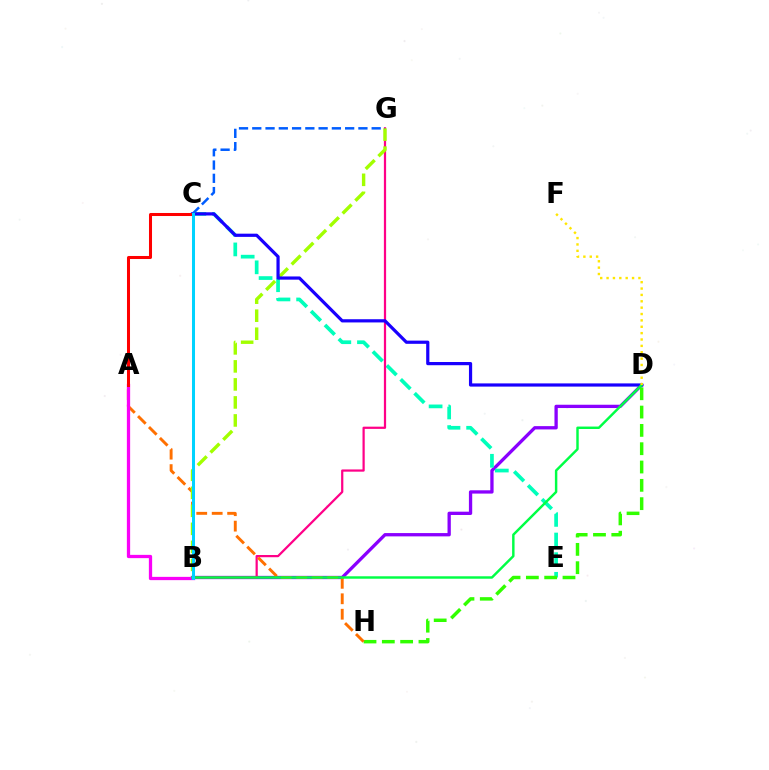{('B', 'D'): [{'color': '#8a00ff', 'line_style': 'solid', 'thickness': 2.38}, {'color': '#00ff45', 'line_style': 'solid', 'thickness': 1.76}], ('C', 'E'): [{'color': '#00ffbb', 'line_style': 'dashed', 'thickness': 2.67}], ('D', 'H'): [{'color': '#31ff00', 'line_style': 'dashed', 'thickness': 2.49}], ('B', 'G'): [{'color': '#ff0088', 'line_style': 'solid', 'thickness': 1.6}, {'color': '#a2ff00', 'line_style': 'dashed', 'thickness': 2.45}], ('A', 'H'): [{'color': '#ff7000', 'line_style': 'dashed', 'thickness': 2.1}], ('C', 'D'): [{'color': '#1900ff', 'line_style': 'solid', 'thickness': 2.31}], ('A', 'B'): [{'color': '#fa00f9', 'line_style': 'solid', 'thickness': 2.36}], ('A', 'C'): [{'color': '#ff0000', 'line_style': 'solid', 'thickness': 2.18}], ('C', 'G'): [{'color': '#005dff', 'line_style': 'dashed', 'thickness': 1.8}], ('B', 'C'): [{'color': '#00d3ff', 'line_style': 'solid', 'thickness': 2.17}], ('D', 'F'): [{'color': '#ffe600', 'line_style': 'dotted', 'thickness': 1.73}]}